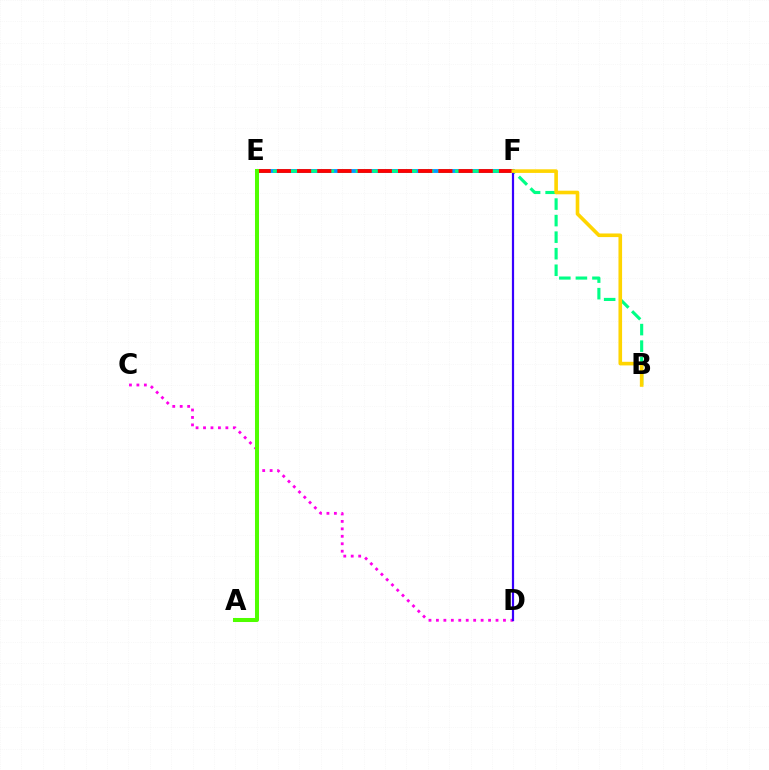{('C', 'D'): [{'color': '#ff00ed', 'line_style': 'dotted', 'thickness': 2.02}], ('E', 'F'): [{'color': '#009eff', 'line_style': 'solid', 'thickness': 2.76}, {'color': '#ff0000', 'line_style': 'dashed', 'thickness': 2.74}], ('B', 'E'): [{'color': '#00ff86', 'line_style': 'dashed', 'thickness': 2.25}], ('A', 'E'): [{'color': '#4fff00', 'line_style': 'solid', 'thickness': 2.89}], ('D', 'F'): [{'color': '#3700ff', 'line_style': 'solid', 'thickness': 1.59}], ('B', 'F'): [{'color': '#ffd500', 'line_style': 'solid', 'thickness': 2.6}]}